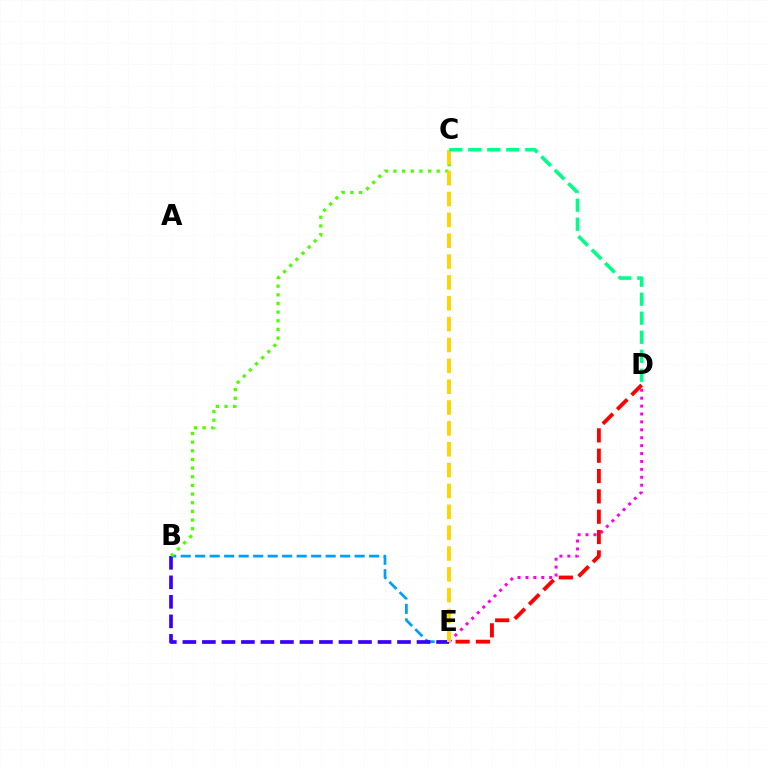{('B', 'E'): [{'color': '#009eff', 'line_style': 'dashed', 'thickness': 1.97}, {'color': '#3700ff', 'line_style': 'dashed', 'thickness': 2.65}], ('B', 'C'): [{'color': '#4fff00', 'line_style': 'dotted', 'thickness': 2.35}], ('D', 'E'): [{'color': '#ff00ed', 'line_style': 'dotted', 'thickness': 2.15}, {'color': '#ff0000', 'line_style': 'dashed', 'thickness': 2.76}], ('C', 'E'): [{'color': '#ffd500', 'line_style': 'dashed', 'thickness': 2.83}], ('C', 'D'): [{'color': '#00ff86', 'line_style': 'dashed', 'thickness': 2.58}]}